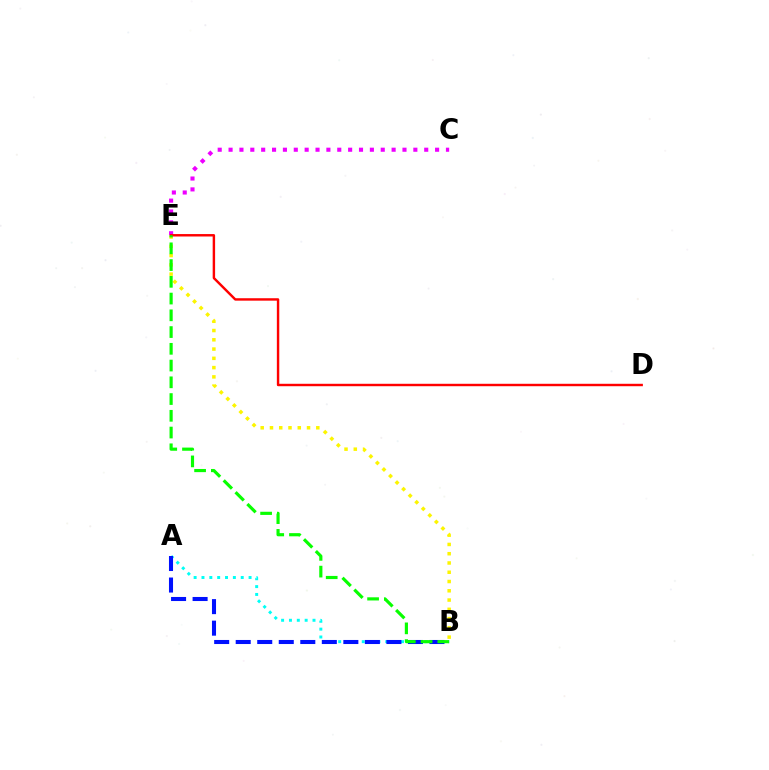{('A', 'B'): [{'color': '#00fff6', 'line_style': 'dotted', 'thickness': 2.13}, {'color': '#0010ff', 'line_style': 'dashed', 'thickness': 2.92}], ('B', 'E'): [{'color': '#fcf500', 'line_style': 'dotted', 'thickness': 2.52}, {'color': '#08ff00', 'line_style': 'dashed', 'thickness': 2.28}], ('C', 'E'): [{'color': '#ee00ff', 'line_style': 'dotted', 'thickness': 2.95}], ('D', 'E'): [{'color': '#ff0000', 'line_style': 'solid', 'thickness': 1.75}]}